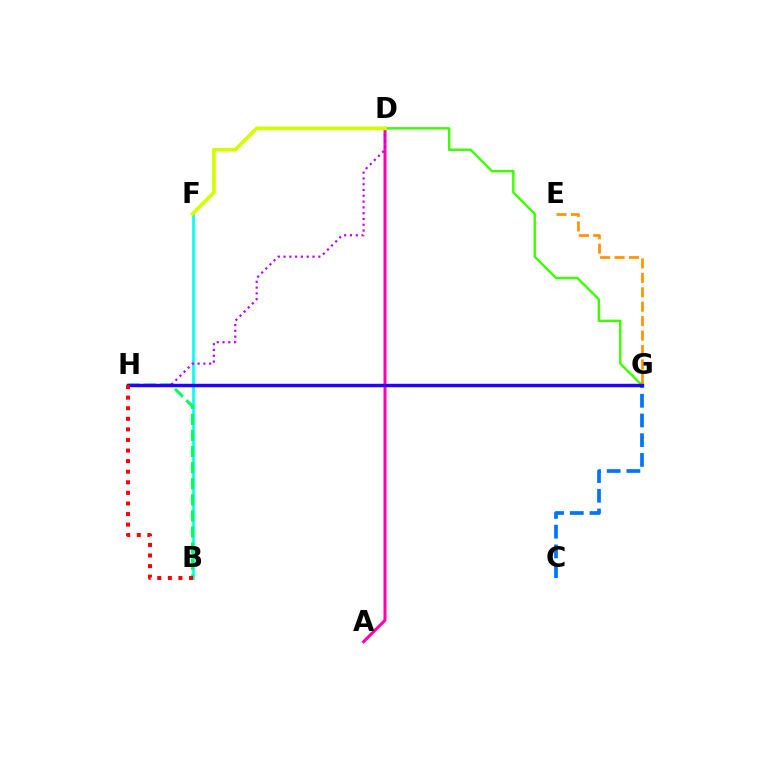{('A', 'D'): [{'color': '#ff00ac', 'line_style': 'solid', 'thickness': 2.17}], ('C', 'G'): [{'color': '#0074ff', 'line_style': 'dashed', 'thickness': 2.68}], ('B', 'F'): [{'color': '#00fff6', 'line_style': 'solid', 'thickness': 1.92}], ('D', 'G'): [{'color': '#3dff00', 'line_style': 'solid', 'thickness': 1.74}], ('B', 'H'): [{'color': '#00ff5c', 'line_style': 'dashed', 'thickness': 2.19}, {'color': '#ff0000', 'line_style': 'dotted', 'thickness': 2.87}], ('D', 'H'): [{'color': '#b900ff', 'line_style': 'dotted', 'thickness': 1.57}], ('E', 'G'): [{'color': '#ff9400', 'line_style': 'dashed', 'thickness': 1.96}], ('G', 'H'): [{'color': '#2500ff', 'line_style': 'solid', 'thickness': 2.46}], ('D', 'F'): [{'color': '#d1ff00', 'line_style': 'solid', 'thickness': 2.66}]}